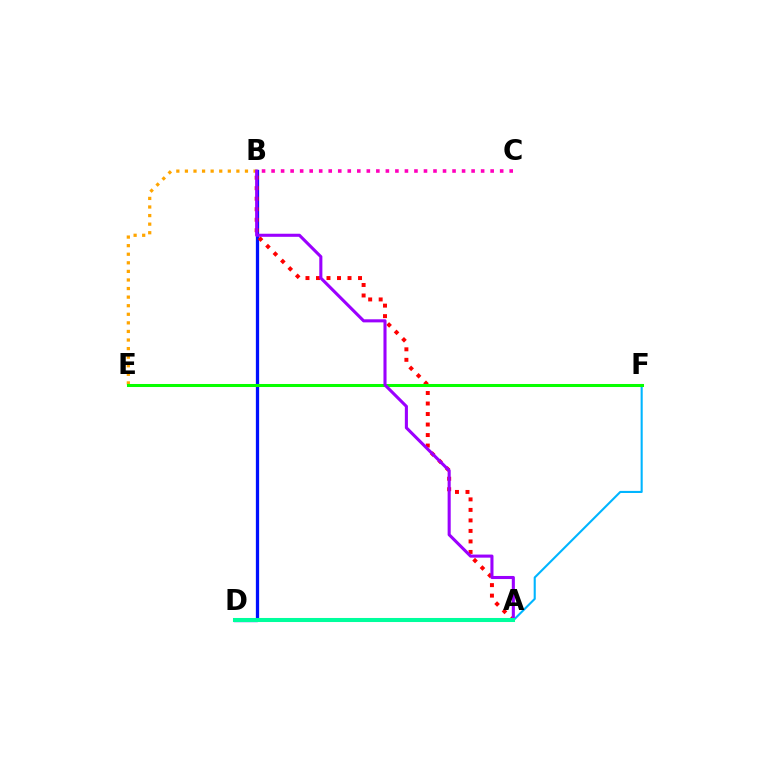{('B', 'E'): [{'color': '#ffa500', 'line_style': 'dotted', 'thickness': 2.33}], ('B', 'D'): [{'color': '#0010ff', 'line_style': 'solid', 'thickness': 2.36}], ('A', 'F'): [{'color': '#00b5ff', 'line_style': 'solid', 'thickness': 1.51}], ('B', 'C'): [{'color': '#ff00bd', 'line_style': 'dotted', 'thickness': 2.59}], ('A', 'B'): [{'color': '#ff0000', 'line_style': 'dotted', 'thickness': 2.86}, {'color': '#9b00ff', 'line_style': 'solid', 'thickness': 2.22}], ('E', 'F'): [{'color': '#08ff00', 'line_style': 'solid', 'thickness': 2.18}], ('A', 'D'): [{'color': '#b3ff00', 'line_style': 'dotted', 'thickness': 2.71}, {'color': '#00ff9d', 'line_style': 'solid', 'thickness': 2.91}]}